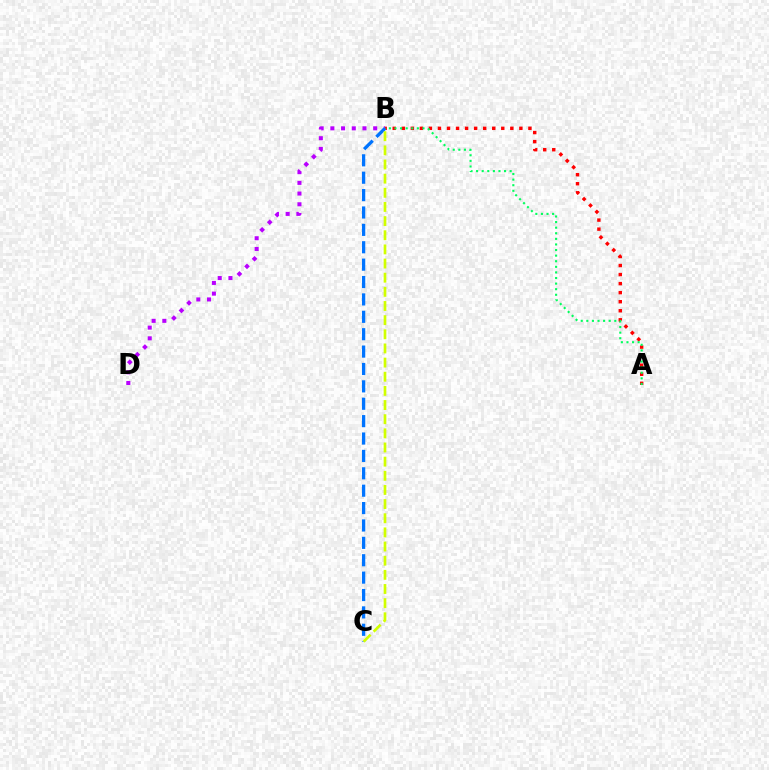{('B', 'D'): [{'color': '#b900ff', 'line_style': 'dotted', 'thickness': 2.91}], ('A', 'B'): [{'color': '#ff0000', 'line_style': 'dotted', 'thickness': 2.46}, {'color': '#00ff5c', 'line_style': 'dotted', 'thickness': 1.52}], ('B', 'C'): [{'color': '#0074ff', 'line_style': 'dashed', 'thickness': 2.36}, {'color': '#d1ff00', 'line_style': 'dashed', 'thickness': 1.92}]}